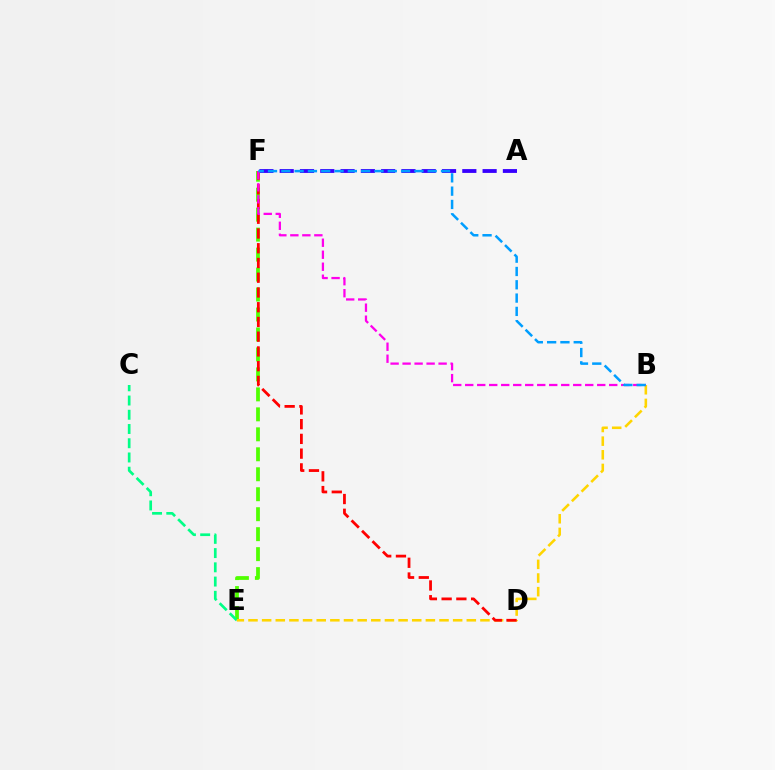{('A', 'F'): [{'color': '#3700ff', 'line_style': 'dashed', 'thickness': 2.76}], ('E', 'F'): [{'color': '#4fff00', 'line_style': 'dashed', 'thickness': 2.71}], ('C', 'E'): [{'color': '#00ff86', 'line_style': 'dashed', 'thickness': 1.93}], ('B', 'E'): [{'color': '#ffd500', 'line_style': 'dashed', 'thickness': 1.85}], ('D', 'F'): [{'color': '#ff0000', 'line_style': 'dashed', 'thickness': 2.0}], ('B', 'F'): [{'color': '#ff00ed', 'line_style': 'dashed', 'thickness': 1.63}, {'color': '#009eff', 'line_style': 'dashed', 'thickness': 1.81}]}